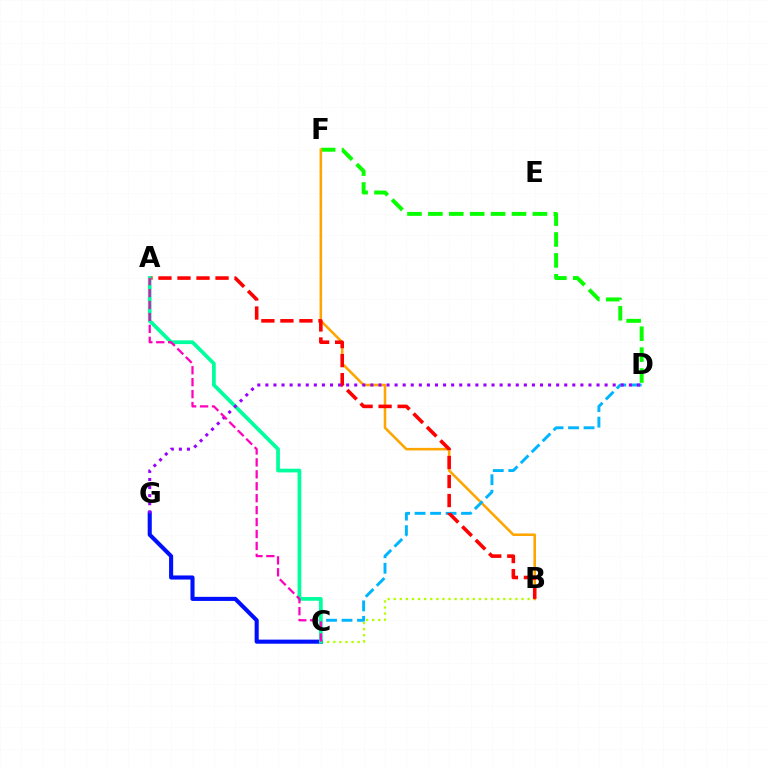{('B', 'C'): [{'color': '#b3ff00', 'line_style': 'dotted', 'thickness': 1.65}], ('D', 'F'): [{'color': '#08ff00', 'line_style': 'dashed', 'thickness': 2.84}], ('B', 'F'): [{'color': '#ffa500', 'line_style': 'solid', 'thickness': 1.84}], ('C', 'D'): [{'color': '#00b5ff', 'line_style': 'dashed', 'thickness': 2.1}], ('C', 'G'): [{'color': '#0010ff', 'line_style': 'solid', 'thickness': 2.94}], ('A', 'B'): [{'color': '#ff0000', 'line_style': 'dashed', 'thickness': 2.58}], ('A', 'C'): [{'color': '#00ff9d', 'line_style': 'solid', 'thickness': 2.69}, {'color': '#ff00bd', 'line_style': 'dashed', 'thickness': 1.62}], ('D', 'G'): [{'color': '#9b00ff', 'line_style': 'dotted', 'thickness': 2.19}]}